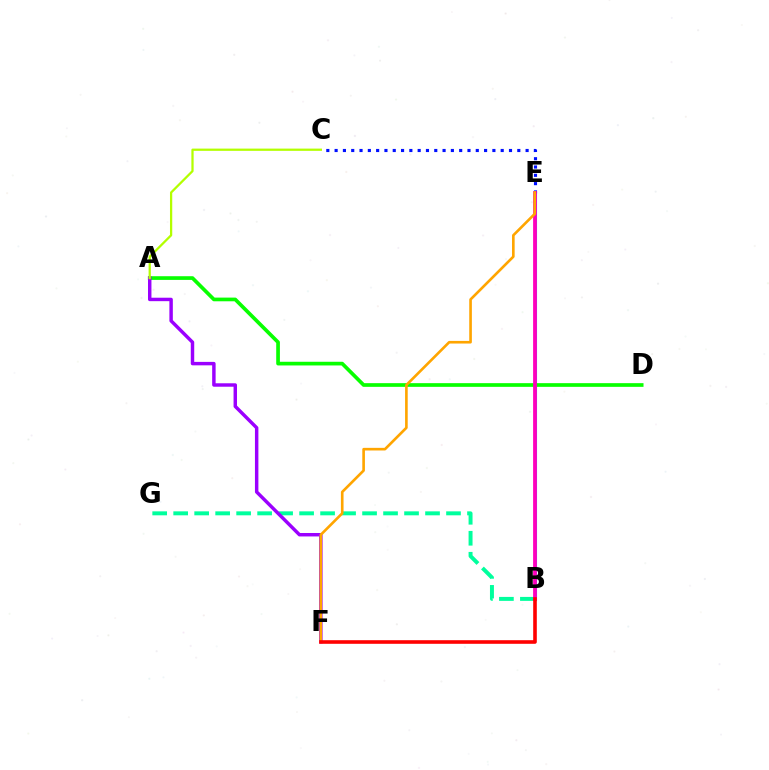{('B', 'G'): [{'color': '#00ff9d', 'line_style': 'dashed', 'thickness': 2.85}], ('B', 'E'): [{'color': '#00b5ff', 'line_style': 'solid', 'thickness': 2.22}, {'color': '#ff00bd', 'line_style': 'solid', 'thickness': 2.72}], ('C', 'E'): [{'color': '#0010ff', 'line_style': 'dotted', 'thickness': 2.26}], ('A', 'D'): [{'color': '#08ff00', 'line_style': 'solid', 'thickness': 2.65}], ('A', 'F'): [{'color': '#9b00ff', 'line_style': 'solid', 'thickness': 2.48}], ('A', 'C'): [{'color': '#b3ff00', 'line_style': 'solid', 'thickness': 1.63}], ('E', 'F'): [{'color': '#ffa500', 'line_style': 'solid', 'thickness': 1.9}], ('B', 'F'): [{'color': '#ff0000', 'line_style': 'solid', 'thickness': 2.6}]}